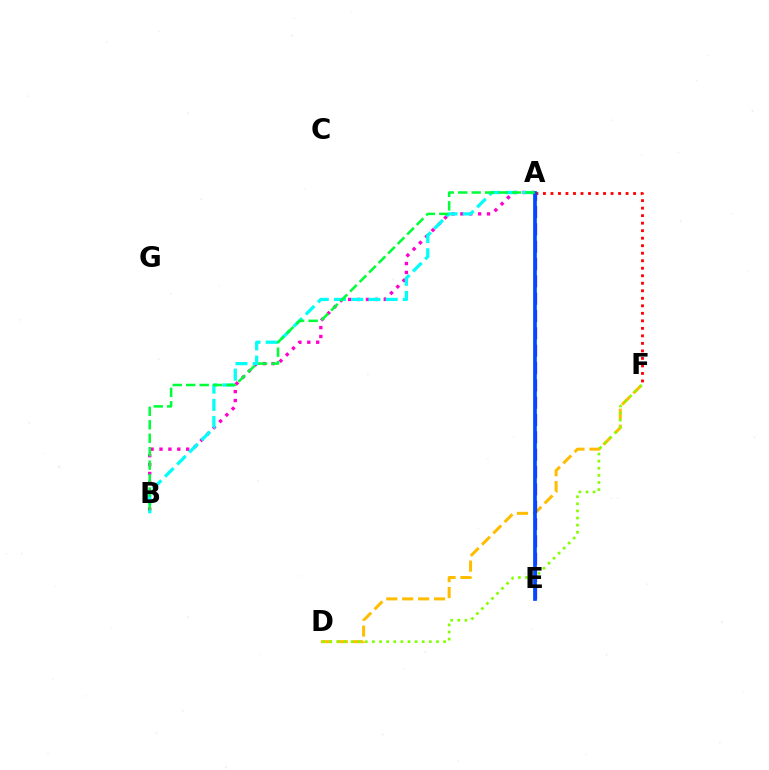{('A', 'F'): [{'color': '#ff0000', 'line_style': 'dotted', 'thickness': 2.04}], ('A', 'B'): [{'color': '#ff00cf', 'line_style': 'dotted', 'thickness': 2.42}, {'color': '#00fff6', 'line_style': 'dashed', 'thickness': 2.34}, {'color': '#00ff39', 'line_style': 'dashed', 'thickness': 1.83}], ('D', 'F'): [{'color': '#ffbd00', 'line_style': 'dashed', 'thickness': 2.16}, {'color': '#84ff00', 'line_style': 'dotted', 'thickness': 1.93}], ('A', 'E'): [{'color': '#7200ff', 'line_style': 'dashed', 'thickness': 2.36}, {'color': '#004bff', 'line_style': 'solid', 'thickness': 2.67}]}